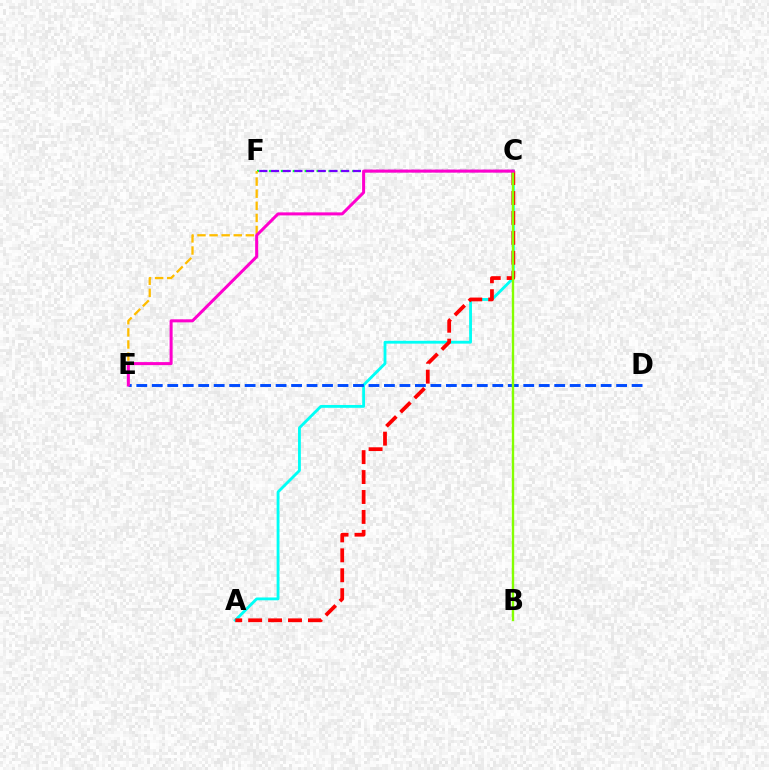{('A', 'C'): [{'color': '#00fff6', 'line_style': 'solid', 'thickness': 2.04}, {'color': '#ff0000', 'line_style': 'dashed', 'thickness': 2.71}], ('D', 'E'): [{'color': '#004bff', 'line_style': 'dashed', 'thickness': 2.1}], ('C', 'F'): [{'color': '#00ff39', 'line_style': 'dotted', 'thickness': 1.62}, {'color': '#7200ff', 'line_style': 'dashed', 'thickness': 1.59}], ('E', 'F'): [{'color': '#ffbd00', 'line_style': 'dashed', 'thickness': 1.64}], ('B', 'C'): [{'color': '#84ff00', 'line_style': 'solid', 'thickness': 1.71}], ('C', 'E'): [{'color': '#ff00cf', 'line_style': 'solid', 'thickness': 2.18}]}